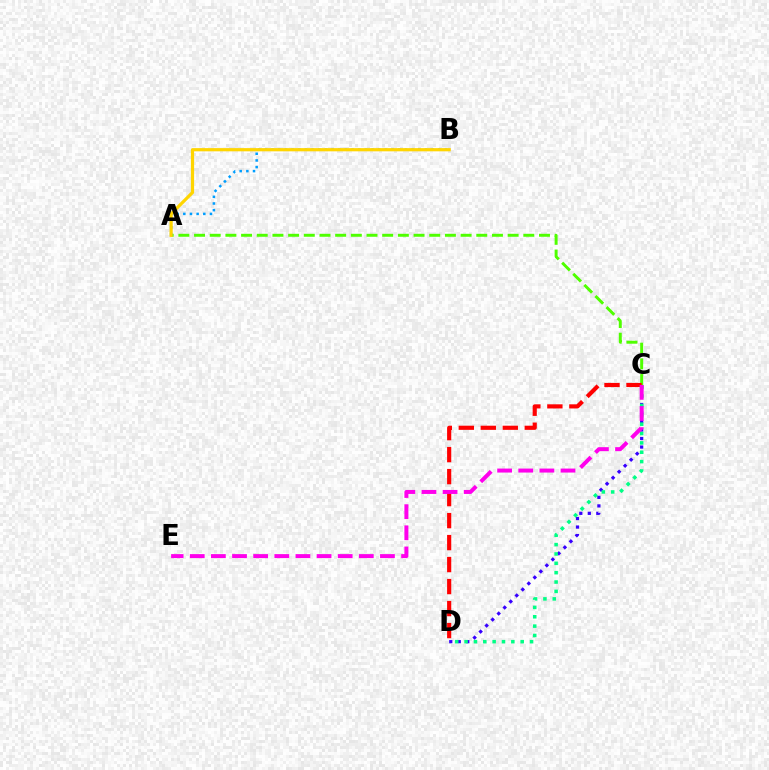{('A', 'C'): [{'color': '#4fff00', 'line_style': 'dashed', 'thickness': 2.13}], ('C', 'D'): [{'color': '#3700ff', 'line_style': 'dotted', 'thickness': 2.31}, {'color': '#ff0000', 'line_style': 'dashed', 'thickness': 2.99}, {'color': '#00ff86', 'line_style': 'dotted', 'thickness': 2.54}], ('A', 'B'): [{'color': '#009eff', 'line_style': 'dotted', 'thickness': 1.81}, {'color': '#ffd500', 'line_style': 'solid', 'thickness': 2.31}], ('C', 'E'): [{'color': '#ff00ed', 'line_style': 'dashed', 'thickness': 2.87}]}